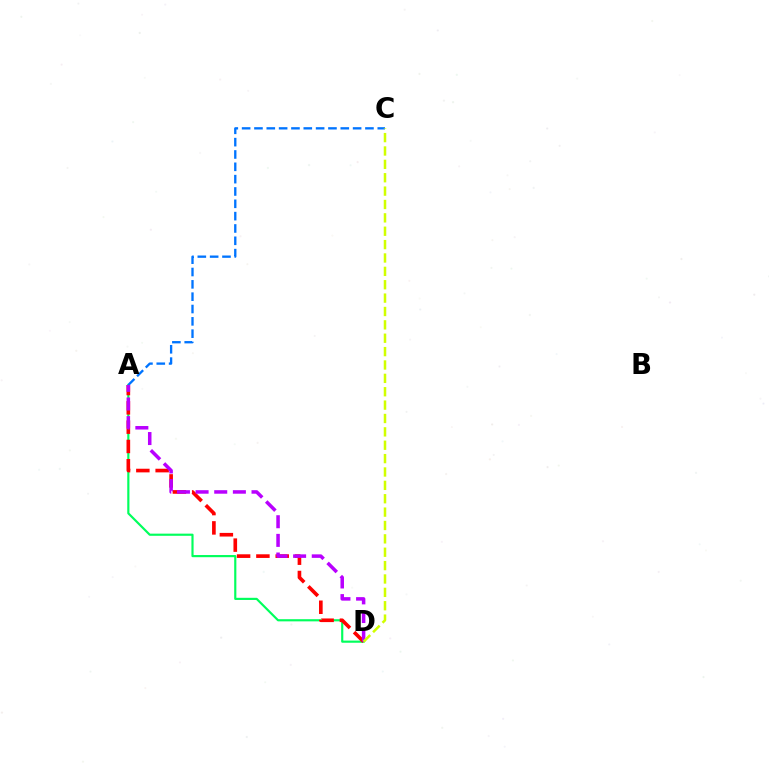{('A', 'D'): [{'color': '#00ff5c', 'line_style': 'solid', 'thickness': 1.56}, {'color': '#ff0000', 'line_style': 'dashed', 'thickness': 2.62}, {'color': '#b900ff', 'line_style': 'dashed', 'thickness': 2.53}], ('A', 'C'): [{'color': '#0074ff', 'line_style': 'dashed', 'thickness': 1.68}], ('C', 'D'): [{'color': '#d1ff00', 'line_style': 'dashed', 'thickness': 1.82}]}